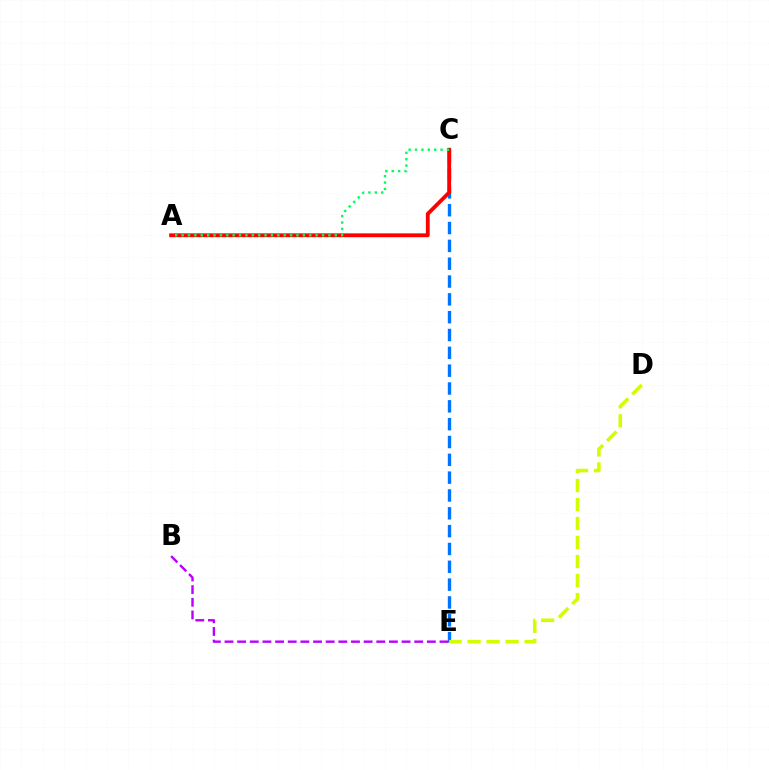{('C', 'E'): [{'color': '#0074ff', 'line_style': 'dashed', 'thickness': 2.42}], ('B', 'E'): [{'color': '#b900ff', 'line_style': 'dashed', 'thickness': 1.72}], ('A', 'C'): [{'color': '#ff0000', 'line_style': 'solid', 'thickness': 2.77}, {'color': '#00ff5c', 'line_style': 'dotted', 'thickness': 1.73}], ('D', 'E'): [{'color': '#d1ff00', 'line_style': 'dashed', 'thickness': 2.58}]}